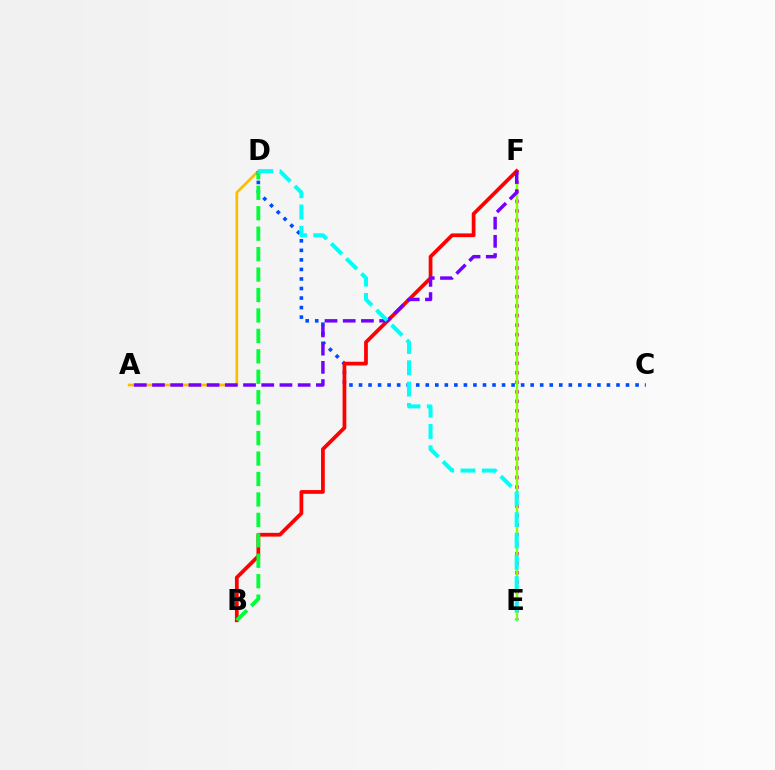{('A', 'D'): [{'color': '#ffbd00', 'line_style': 'solid', 'thickness': 1.97}], ('C', 'D'): [{'color': '#004bff', 'line_style': 'dotted', 'thickness': 2.59}], ('E', 'F'): [{'color': '#ff00cf', 'line_style': 'dotted', 'thickness': 2.59}, {'color': '#84ff00', 'line_style': 'solid', 'thickness': 1.76}], ('B', 'F'): [{'color': '#ff0000', 'line_style': 'solid', 'thickness': 2.7}], ('A', 'F'): [{'color': '#7200ff', 'line_style': 'dashed', 'thickness': 2.47}], ('B', 'D'): [{'color': '#00ff39', 'line_style': 'dashed', 'thickness': 2.78}], ('D', 'E'): [{'color': '#00fff6', 'line_style': 'dashed', 'thickness': 2.9}]}